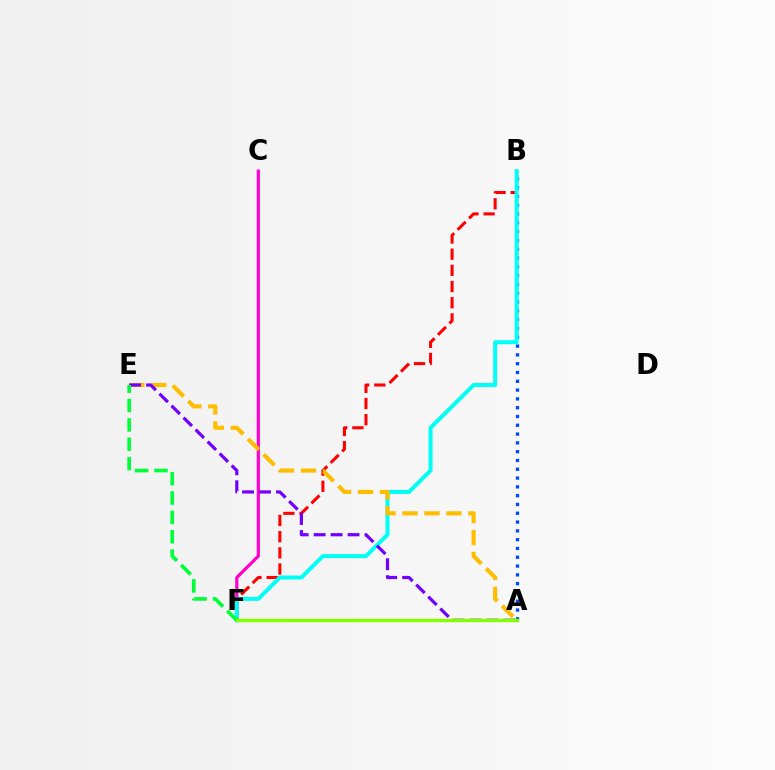{('B', 'F'): [{'color': '#ff0000', 'line_style': 'dashed', 'thickness': 2.2}, {'color': '#00fff6', 'line_style': 'solid', 'thickness': 2.87}], ('C', 'F'): [{'color': '#ff00cf', 'line_style': 'solid', 'thickness': 2.3}], ('A', 'B'): [{'color': '#004bff', 'line_style': 'dotted', 'thickness': 2.39}], ('A', 'E'): [{'color': '#ffbd00', 'line_style': 'dashed', 'thickness': 2.98}, {'color': '#7200ff', 'line_style': 'dashed', 'thickness': 2.3}], ('E', 'F'): [{'color': '#00ff39', 'line_style': 'dashed', 'thickness': 2.63}], ('A', 'F'): [{'color': '#84ff00', 'line_style': 'solid', 'thickness': 2.45}]}